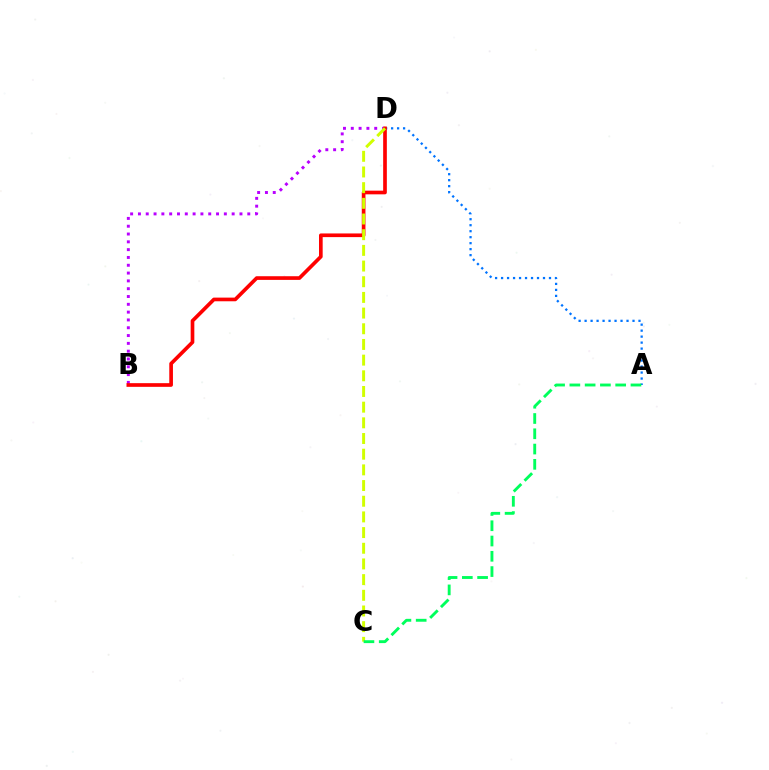{('A', 'D'): [{'color': '#0074ff', 'line_style': 'dotted', 'thickness': 1.63}], ('B', 'D'): [{'color': '#b900ff', 'line_style': 'dotted', 'thickness': 2.12}, {'color': '#ff0000', 'line_style': 'solid', 'thickness': 2.64}], ('C', 'D'): [{'color': '#d1ff00', 'line_style': 'dashed', 'thickness': 2.13}], ('A', 'C'): [{'color': '#00ff5c', 'line_style': 'dashed', 'thickness': 2.08}]}